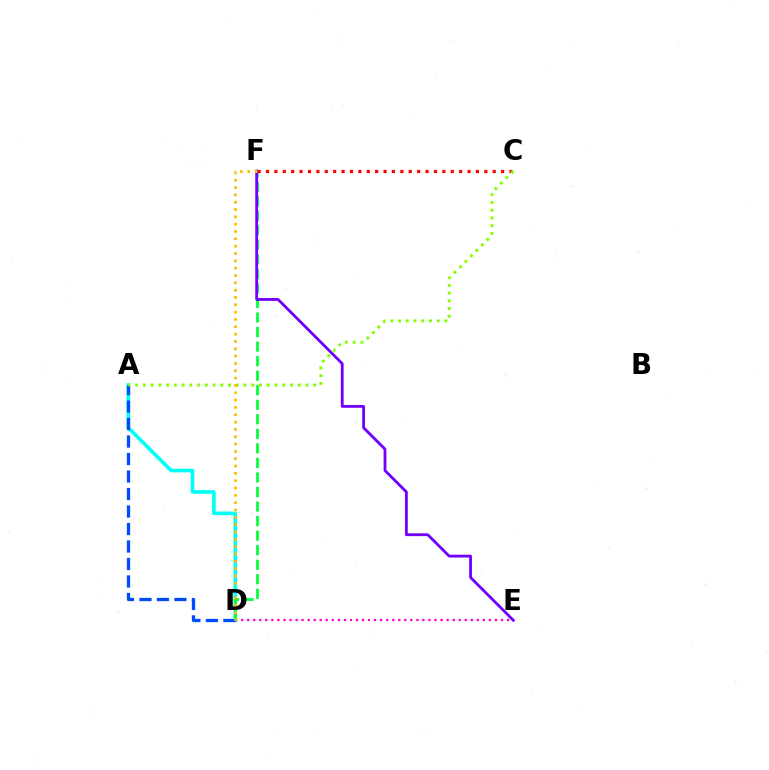{('A', 'D'): [{'color': '#00fff6', 'line_style': 'solid', 'thickness': 2.61}, {'color': '#004bff', 'line_style': 'dashed', 'thickness': 2.38}], ('D', 'E'): [{'color': '#ff00cf', 'line_style': 'dotted', 'thickness': 1.64}], ('D', 'F'): [{'color': '#00ff39', 'line_style': 'dashed', 'thickness': 1.98}, {'color': '#ffbd00', 'line_style': 'dotted', 'thickness': 1.99}], ('C', 'F'): [{'color': '#ff0000', 'line_style': 'dotted', 'thickness': 2.28}], ('E', 'F'): [{'color': '#7200ff', 'line_style': 'solid', 'thickness': 2.03}], ('A', 'C'): [{'color': '#84ff00', 'line_style': 'dotted', 'thickness': 2.1}]}